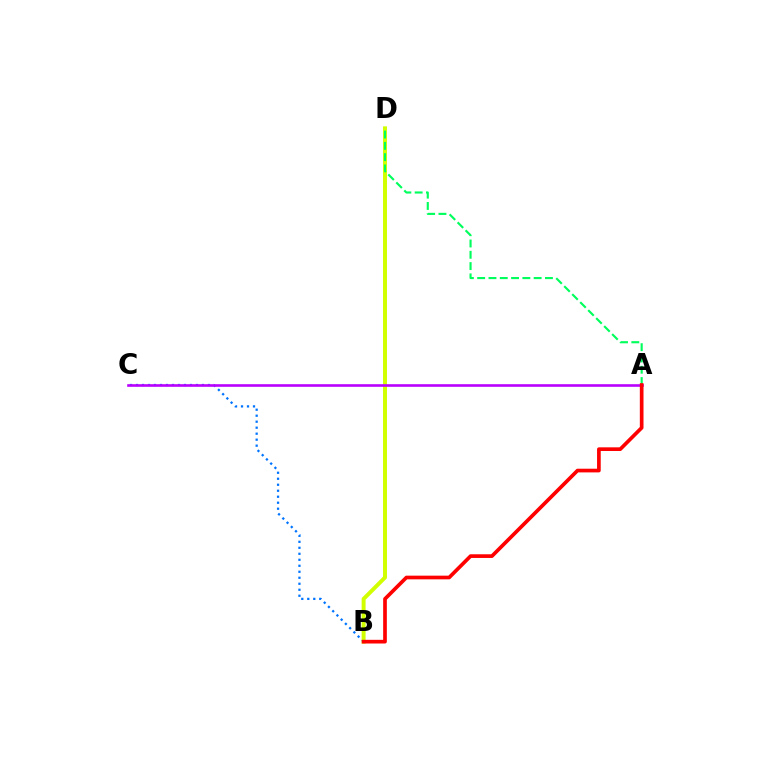{('B', 'C'): [{'color': '#0074ff', 'line_style': 'dotted', 'thickness': 1.63}], ('B', 'D'): [{'color': '#d1ff00', 'line_style': 'solid', 'thickness': 2.85}], ('A', 'C'): [{'color': '#b900ff', 'line_style': 'solid', 'thickness': 1.88}], ('A', 'D'): [{'color': '#00ff5c', 'line_style': 'dashed', 'thickness': 1.53}], ('A', 'B'): [{'color': '#ff0000', 'line_style': 'solid', 'thickness': 2.65}]}